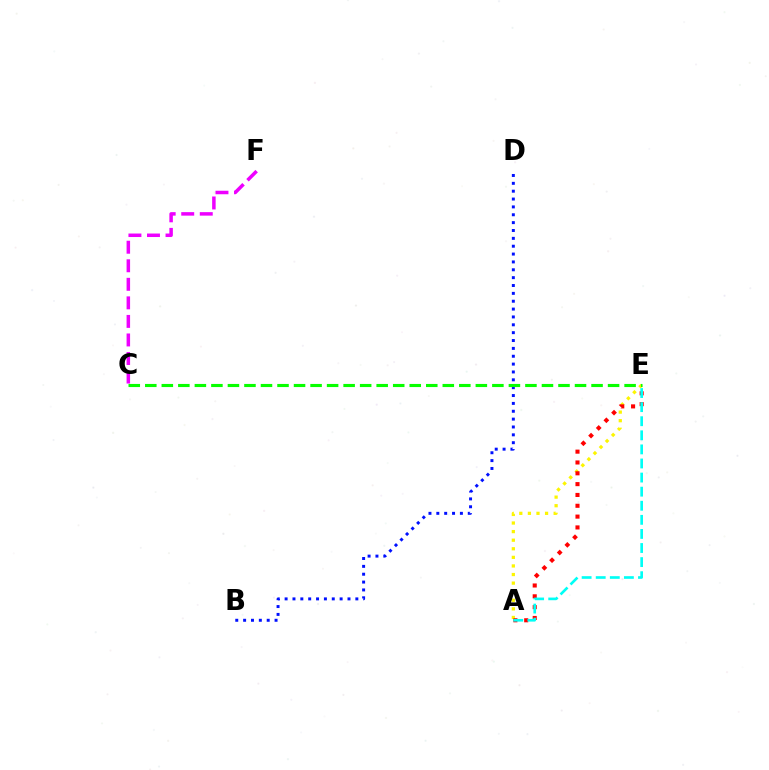{('B', 'D'): [{'color': '#0010ff', 'line_style': 'dotted', 'thickness': 2.14}], ('A', 'E'): [{'color': '#fcf500', 'line_style': 'dotted', 'thickness': 2.33}, {'color': '#ff0000', 'line_style': 'dotted', 'thickness': 2.94}, {'color': '#00fff6', 'line_style': 'dashed', 'thickness': 1.91}], ('C', 'F'): [{'color': '#ee00ff', 'line_style': 'dashed', 'thickness': 2.52}], ('C', 'E'): [{'color': '#08ff00', 'line_style': 'dashed', 'thickness': 2.25}]}